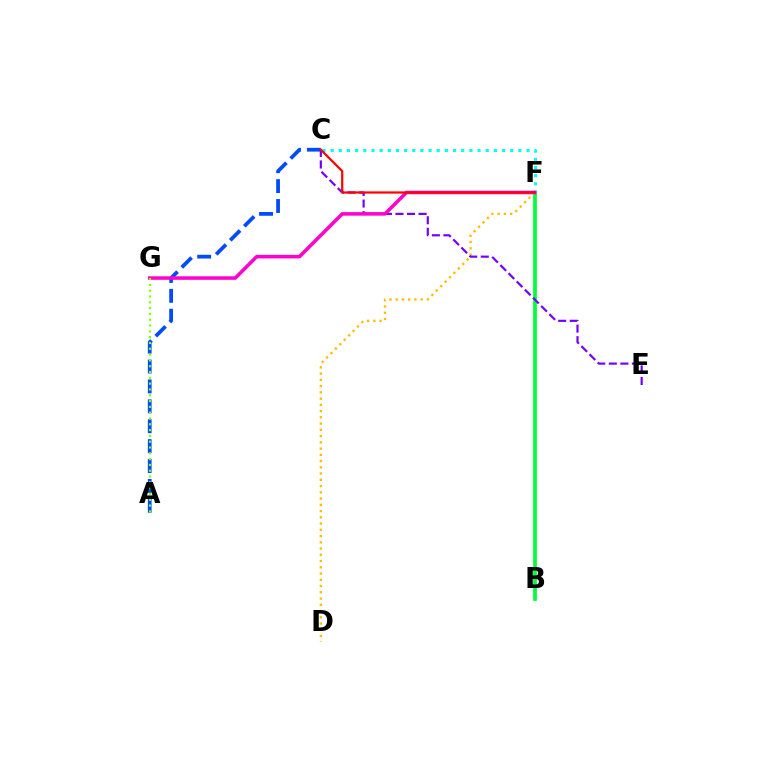{('D', 'F'): [{'color': '#ffbd00', 'line_style': 'dotted', 'thickness': 1.7}], ('B', 'F'): [{'color': '#00ff39', 'line_style': 'solid', 'thickness': 2.69}], ('C', 'E'): [{'color': '#7200ff', 'line_style': 'dashed', 'thickness': 1.57}], ('C', 'F'): [{'color': '#00fff6', 'line_style': 'dotted', 'thickness': 2.22}, {'color': '#ff0000', 'line_style': 'solid', 'thickness': 1.59}], ('A', 'C'): [{'color': '#004bff', 'line_style': 'dashed', 'thickness': 2.7}], ('F', 'G'): [{'color': '#ff00cf', 'line_style': 'solid', 'thickness': 2.55}], ('A', 'G'): [{'color': '#84ff00', 'line_style': 'dotted', 'thickness': 1.58}]}